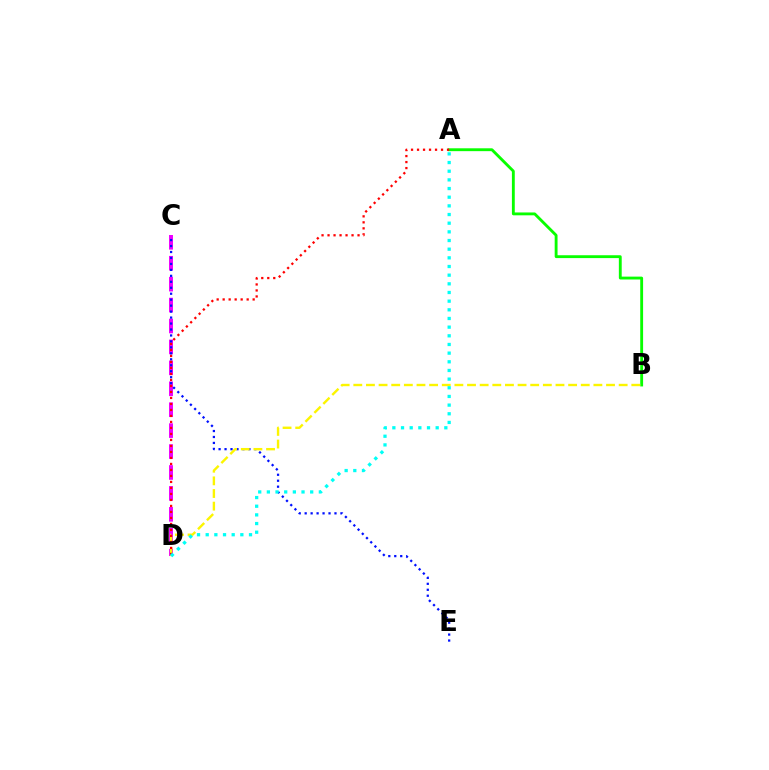{('A', 'B'): [{'color': '#08ff00', 'line_style': 'solid', 'thickness': 2.06}], ('C', 'D'): [{'color': '#ee00ff', 'line_style': 'dashed', 'thickness': 2.84}], ('C', 'E'): [{'color': '#0010ff', 'line_style': 'dotted', 'thickness': 1.62}], ('B', 'D'): [{'color': '#fcf500', 'line_style': 'dashed', 'thickness': 1.72}], ('A', 'D'): [{'color': '#ff0000', 'line_style': 'dotted', 'thickness': 1.63}, {'color': '#00fff6', 'line_style': 'dotted', 'thickness': 2.35}]}